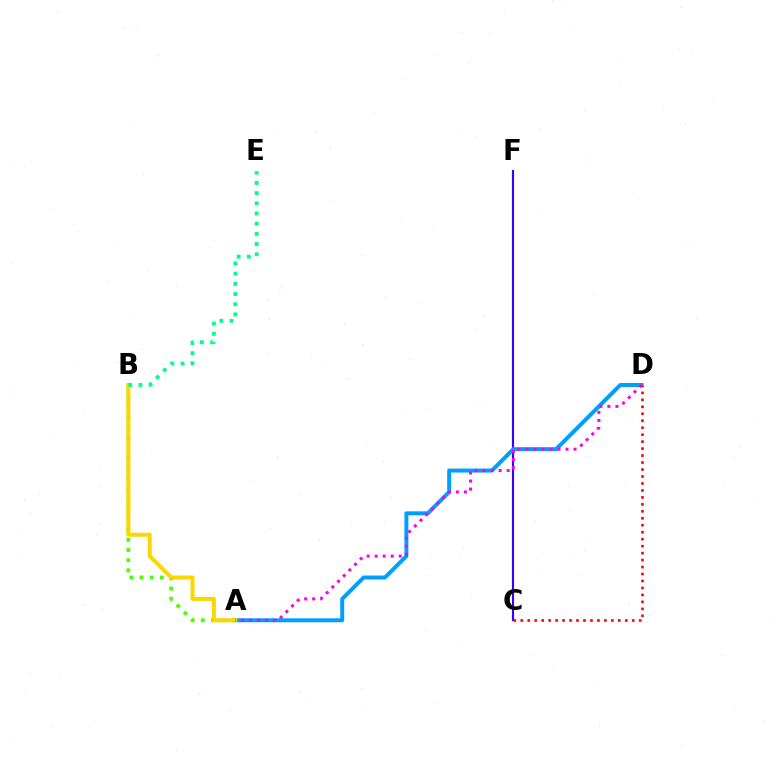{('A', 'B'): [{'color': '#4fff00', 'line_style': 'dotted', 'thickness': 2.76}, {'color': '#ffd500', 'line_style': 'solid', 'thickness': 2.87}], ('C', 'F'): [{'color': '#3700ff', 'line_style': 'solid', 'thickness': 1.53}], ('A', 'D'): [{'color': '#009eff', 'line_style': 'solid', 'thickness': 2.85}, {'color': '#ff00ed', 'line_style': 'dotted', 'thickness': 2.18}], ('B', 'E'): [{'color': '#00ff86', 'line_style': 'dotted', 'thickness': 2.77}], ('C', 'D'): [{'color': '#ff0000', 'line_style': 'dotted', 'thickness': 1.89}]}